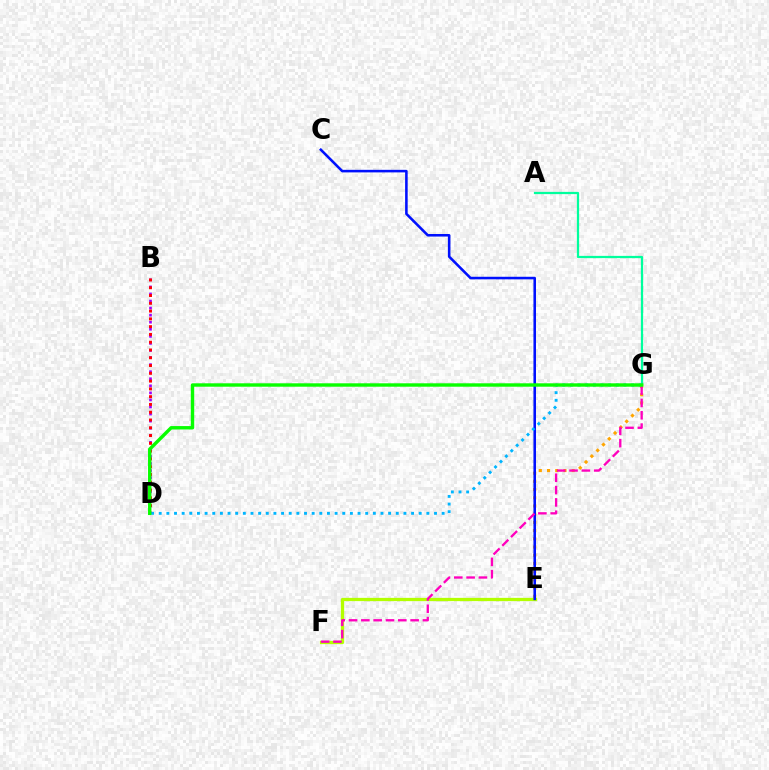{('A', 'G'): [{'color': '#00ff9d', 'line_style': 'solid', 'thickness': 1.61}], ('B', 'D'): [{'color': '#9b00ff', 'line_style': 'dotted', 'thickness': 1.92}, {'color': '#ff0000', 'line_style': 'dotted', 'thickness': 2.11}], ('E', 'G'): [{'color': '#ffa500', 'line_style': 'dotted', 'thickness': 2.23}], ('E', 'F'): [{'color': '#b3ff00', 'line_style': 'solid', 'thickness': 2.35}], ('C', 'E'): [{'color': '#0010ff', 'line_style': 'solid', 'thickness': 1.85}], ('F', 'G'): [{'color': '#ff00bd', 'line_style': 'dashed', 'thickness': 1.67}], ('D', 'G'): [{'color': '#00b5ff', 'line_style': 'dotted', 'thickness': 2.08}, {'color': '#08ff00', 'line_style': 'solid', 'thickness': 2.45}]}